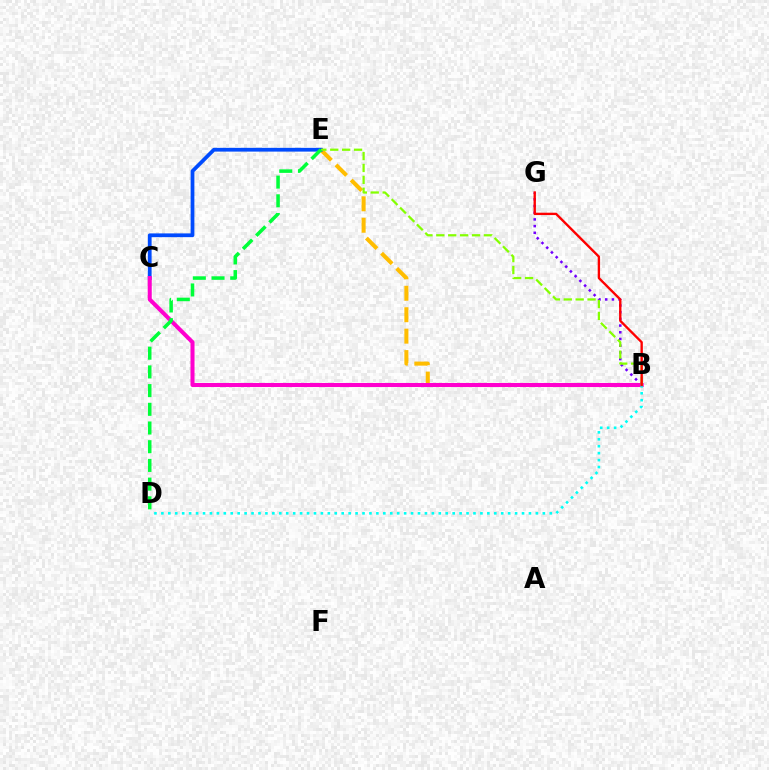{('B', 'E'): [{'color': '#ffbd00', 'line_style': 'dashed', 'thickness': 2.91}, {'color': '#84ff00', 'line_style': 'dashed', 'thickness': 1.62}], ('C', 'E'): [{'color': '#004bff', 'line_style': 'solid', 'thickness': 2.71}], ('B', 'G'): [{'color': '#7200ff', 'line_style': 'dotted', 'thickness': 1.82}, {'color': '#ff0000', 'line_style': 'solid', 'thickness': 1.7}], ('B', 'C'): [{'color': '#ff00cf', 'line_style': 'solid', 'thickness': 2.91}], ('B', 'D'): [{'color': '#00fff6', 'line_style': 'dotted', 'thickness': 1.88}], ('D', 'E'): [{'color': '#00ff39', 'line_style': 'dashed', 'thickness': 2.54}]}